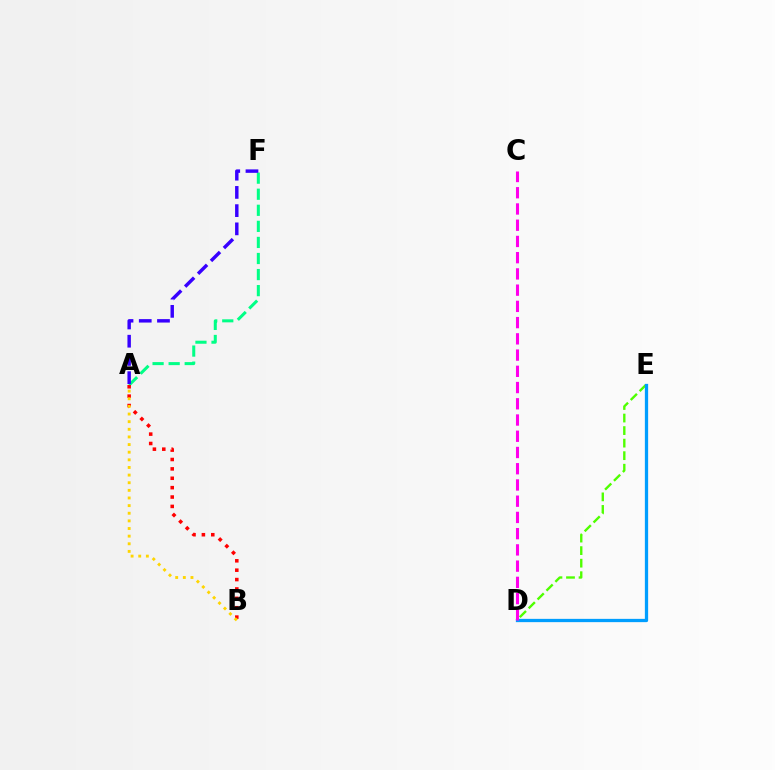{('D', 'E'): [{'color': '#4fff00', 'line_style': 'dashed', 'thickness': 1.7}, {'color': '#009eff', 'line_style': 'solid', 'thickness': 2.36}], ('A', 'F'): [{'color': '#00ff86', 'line_style': 'dashed', 'thickness': 2.18}, {'color': '#3700ff', 'line_style': 'dashed', 'thickness': 2.48}], ('A', 'B'): [{'color': '#ff0000', 'line_style': 'dotted', 'thickness': 2.55}, {'color': '#ffd500', 'line_style': 'dotted', 'thickness': 2.07}], ('C', 'D'): [{'color': '#ff00ed', 'line_style': 'dashed', 'thickness': 2.21}]}